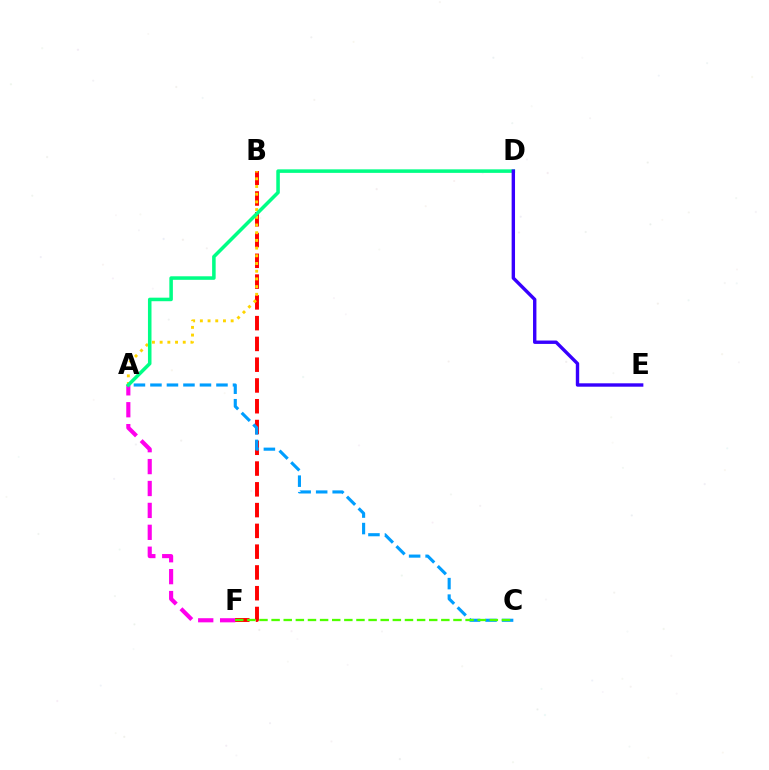{('B', 'F'): [{'color': '#ff0000', 'line_style': 'dashed', 'thickness': 2.82}], ('A', 'C'): [{'color': '#009eff', 'line_style': 'dashed', 'thickness': 2.24}], ('A', 'F'): [{'color': '#ff00ed', 'line_style': 'dashed', 'thickness': 2.98}], ('A', 'B'): [{'color': '#ffd500', 'line_style': 'dotted', 'thickness': 2.09}], ('A', 'D'): [{'color': '#00ff86', 'line_style': 'solid', 'thickness': 2.55}], ('C', 'F'): [{'color': '#4fff00', 'line_style': 'dashed', 'thickness': 1.65}], ('D', 'E'): [{'color': '#3700ff', 'line_style': 'solid', 'thickness': 2.44}]}